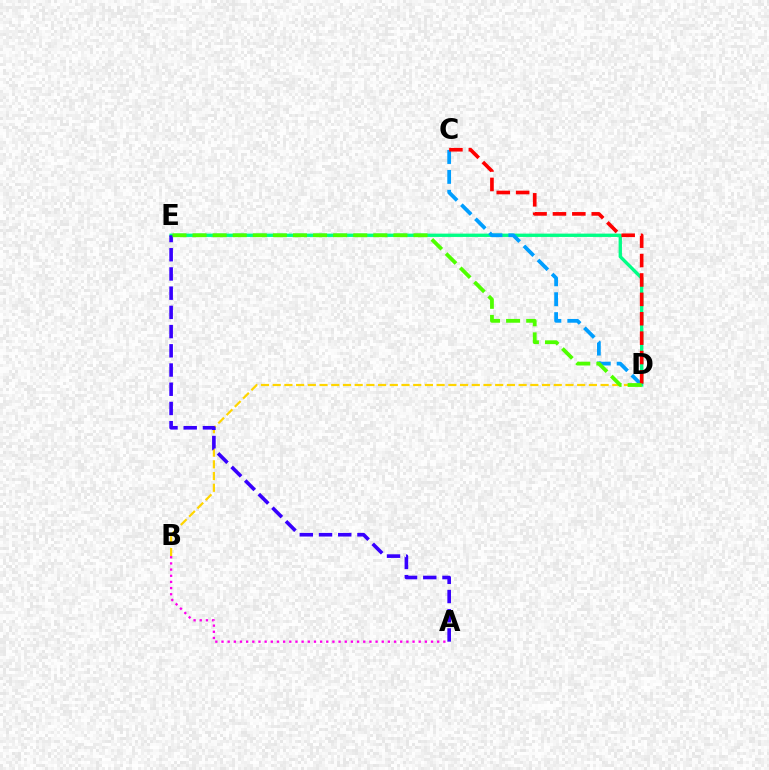{('D', 'E'): [{'color': '#00ff86', 'line_style': 'solid', 'thickness': 2.4}, {'color': '#4fff00', 'line_style': 'dashed', 'thickness': 2.73}], ('B', 'D'): [{'color': '#ffd500', 'line_style': 'dashed', 'thickness': 1.59}], ('C', 'D'): [{'color': '#009eff', 'line_style': 'dashed', 'thickness': 2.7}, {'color': '#ff0000', 'line_style': 'dashed', 'thickness': 2.63}], ('A', 'E'): [{'color': '#3700ff', 'line_style': 'dashed', 'thickness': 2.61}], ('A', 'B'): [{'color': '#ff00ed', 'line_style': 'dotted', 'thickness': 1.67}]}